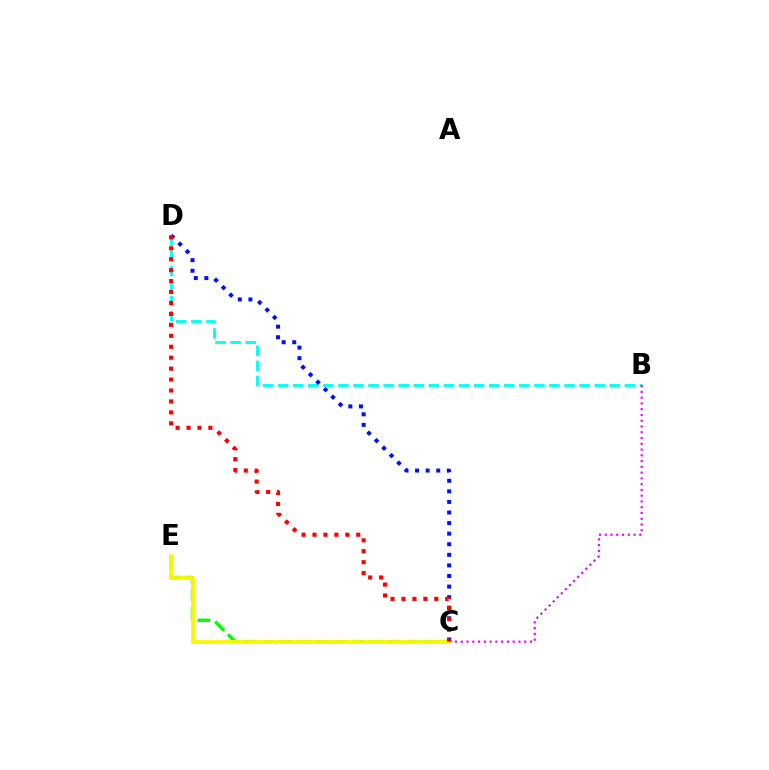{('B', 'D'): [{'color': '#00fff6', 'line_style': 'dashed', 'thickness': 2.05}], ('C', 'E'): [{'color': '#08ff00', 'line_style': 'dashed', 'thickness': 2.46}, {'color': '#fcf500', 'line_style': 'solid', 'thickness': 2.7}], ('B', 'C'): [{'color': '#ee00ff', 'line_style': 'dotted', 'thickness': 1.57}], ('C', 'D'): [{'color': '#0010ff', 'line_style': 'dotted', 'thickness': 2.87}, {'color': '#ff0000', 'line_style': 'dotted', 'thickness': 2.97}]}